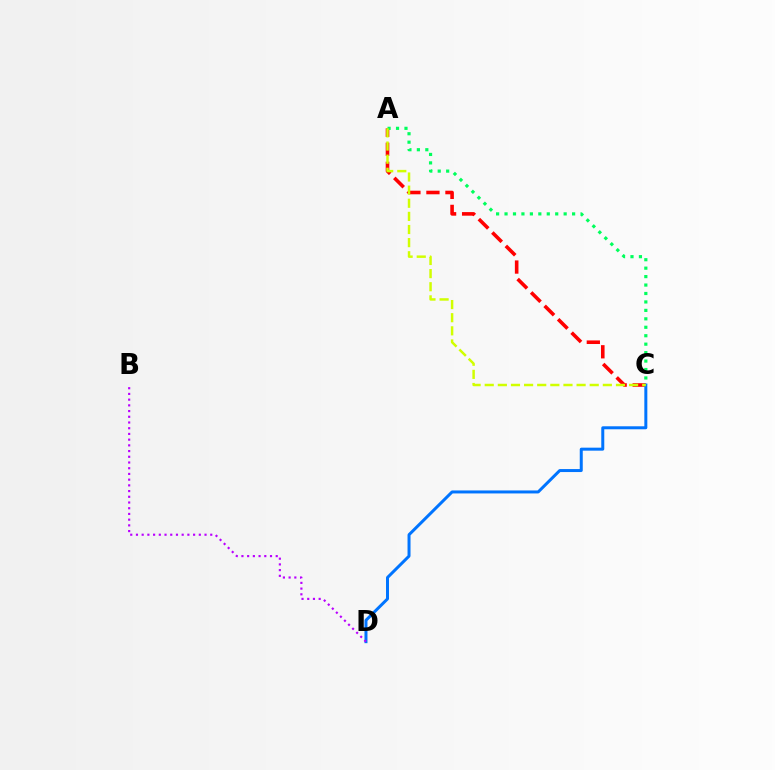{('A', 'C'): [{'color': '#ff0000', 'line_style': 'dashed', 'thickness': 2.58}, {'color': '#00ff5c', 'line_style': 'dotted', 'thickness': 2.29}, {'color': '#d1ff00', 'line_style': 'dashed', 'thickness': 1.78}], ('C', 'D'): [{'color': '#0074ff', 'line_style': 'solid', 'thickness': 2.16}], ('B', 'D'): [{'color': '#b900ff', 'line_style': 'dotted', 'thickness': 1.55}]}